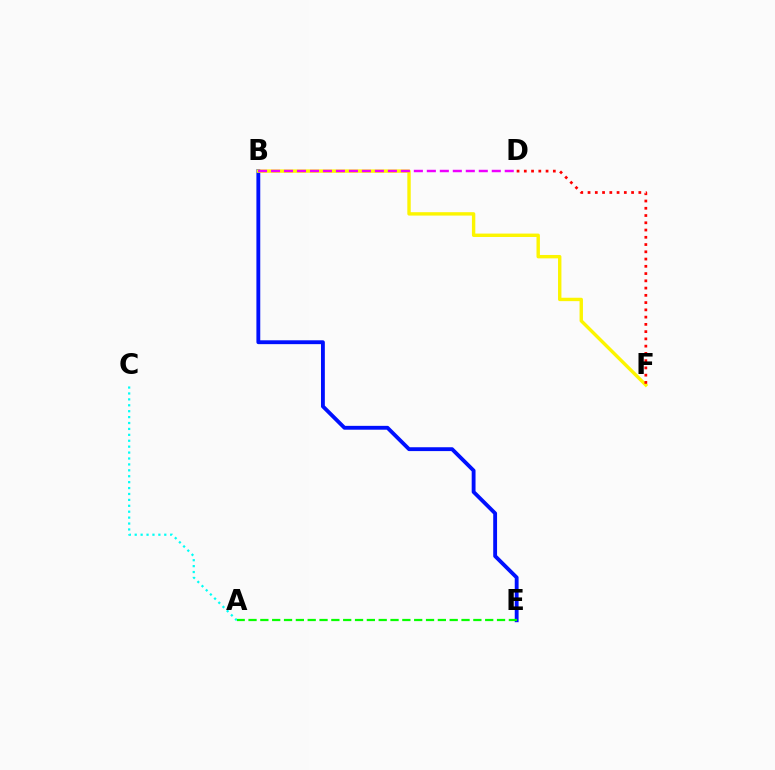{('B', 'E'): [{'color': '#0010ff', 'line_style': 'solid', 'thickness': 2.77}], ('B', 'F'): [{'color': '#fcf500', 'line_style': 'solid', 'thickness': 2.45}], ('A', 'C'): [{'color': '#00fff6', 'line_style': 'dotted', 'thickness': 1.61}], ('D', 'F'): [{'color': '#ff0000', 'line_style': 'dotted', 'thickness': 1.97}], ('A', 'E'): [{'color': '#08ff00', 'line_style': 'dashed', 'thickness': 1.61}], ('B', 'D'): [{'color': '#ee00ff', 'line_style': 'dashed', 'thickness': 1.76}]}